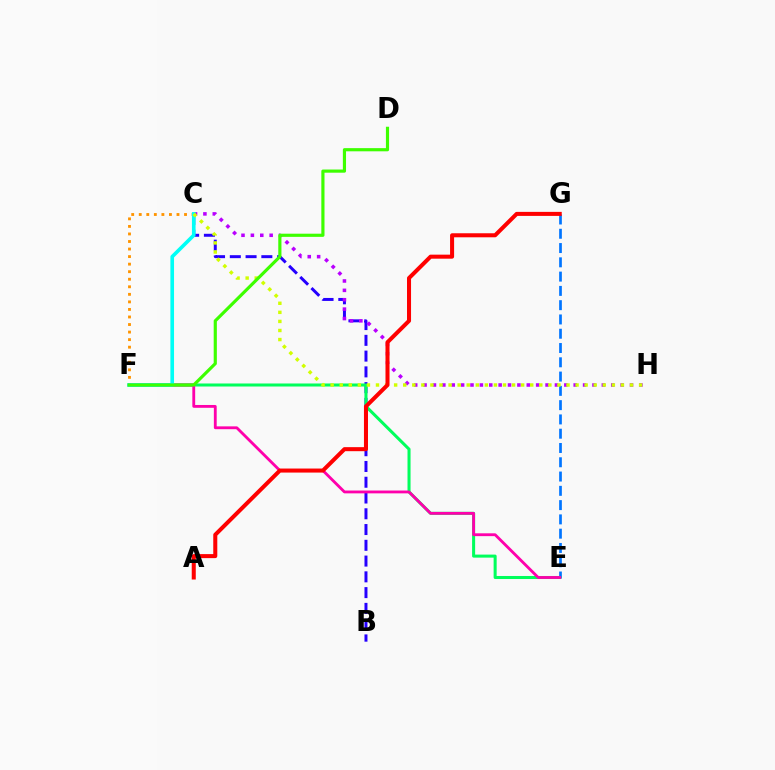{('C', 'F'): [{'color': '#ff9400', 'line_style': 'dotted', 'thickness': 2.05}, {'color': '#00fff6', 'line_style': 'solid', 'thickness': 2.62}], ('B', 'C'): [{'color': '#2500ff', 'line_style': 'dashed', 'thickness': 2.14}], ('E', 'G'): [{'color': '#0074ff', 'line_style': 'dashed', 'thickness': 1.94}], ('E', 'F'): [{'color': '#00ff5c', 'line_style': 'solid', 'thickness': 2.18}, {'color': '#ff00ac', 'line_style': 'solid', 'thickness': 2.04}], ('C', 'H'): [{'color': '#b900ff', 'line_style': 'dotted', 'thickness': 2.55}, {'color': '#d1ff00', 'line_style': 'dotted', 'thickness': 2.46}], ('D', 'F'): [{'color': '#3dff00', 'line_style': 'solid', 'thickness': 2.28}], ('A', 'G'): [{'color': '#ff0000', 'line_style': 'solid', 'thickness': 2.9}]}